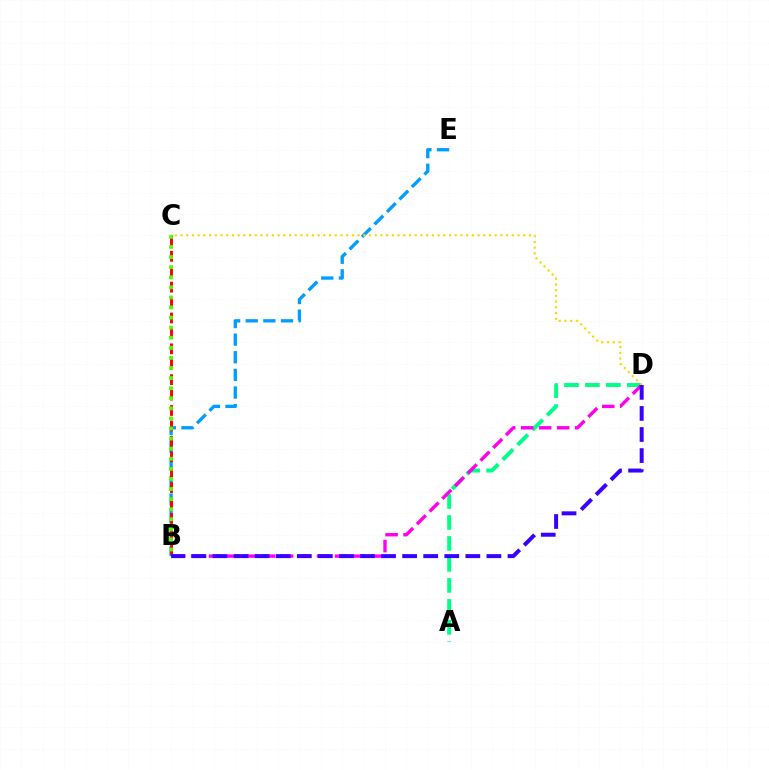{('B', 'E'): [{'color': '#009eff', 'line_style': 'dashed', 'thickness': 2.4}], ('B', 'C'): [{'color': '#ff0000', 'line_style': 'dashed', 'thickness': 2.09}, {'color': '#4fff00', 'line_style': 'dotted', 'thickness': 2.74}], ('A', 'D'): [{'color': '#00ff86', 'line_style': 'dashed', 'thickness': 2.85}], ('B', 'D'): [{'color': '#ff00ed', 'line_style': 'dashed', 'thickness': 2.44}, {'color': '#3700ff', 'line_style': 'dashed', 'thickness': 2.86}], ('C', 'D'): [{'color': '#ffd500', 'line_style': 'dotted', 'thickness': 1.55}]}